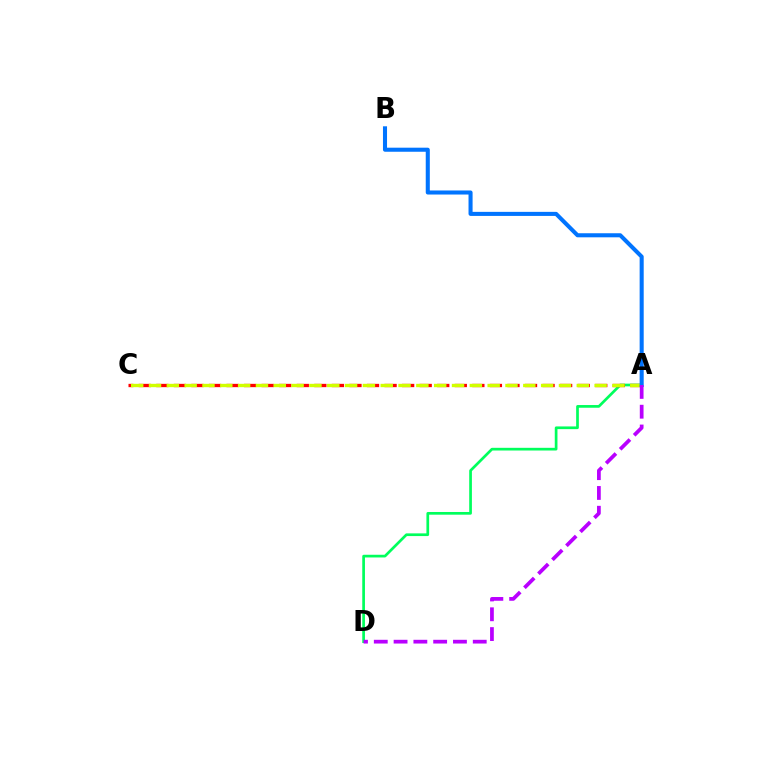{('A', 'D'): [{'color': '#00ff5c', 'line_style': 'solid', 'thickness': 1.94}, {'color': '#b900ff', 'line_style': 'dashed', 'thickness': 2.69}], ('A', 'C'): [{'color': '#ff0000', 'line_style': 'dashed', 'thickness': 2.38}, {'color': '#d1ff00', 'line_style': 'dashed', 'thickness': 2.42}], ('A', 'B'): [{'color': '#0074ff', 'line_style': 'solid', 'thickness': 2.92}]}